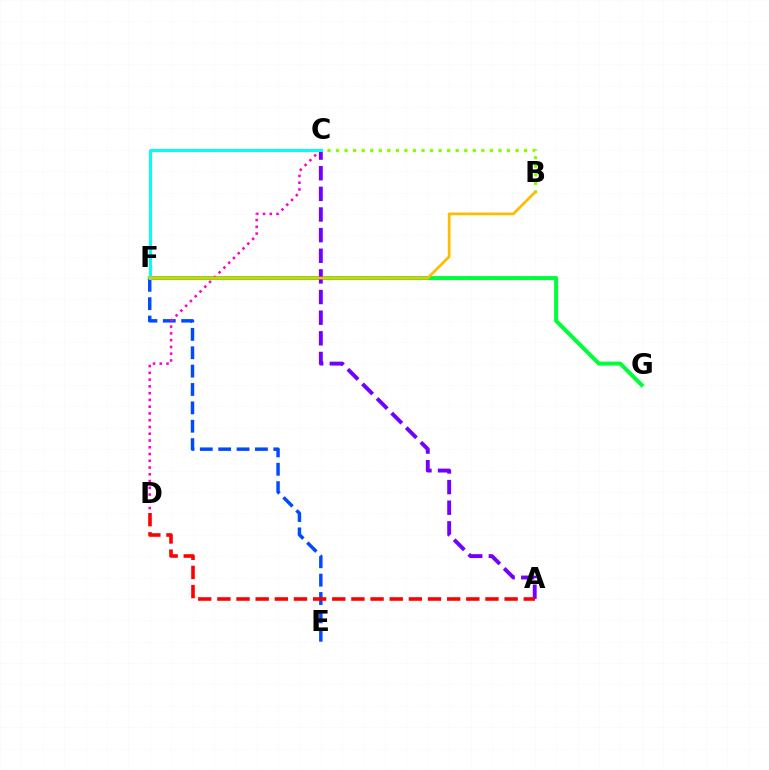{('F', 'G'): [{'color': '#00ff39', 'line_style': 'solid', 'thickness': 2.88}], ('E', 'F'): [{'color': '#004bff', 'line_style': 'dashed', 'thickness': 2.5}], ('A', 'C'): [{'color': '#7200ff', 'line_style': 'dashed', 'thickness': 2.8}], ('C', 'D'): [{'color': '#ff00cf', 'line_style': 'dotted', 'thickness': 1.84}], ('B', 'C'): [{'color': '#84ff00', 'line_style': 'dotted', 'thickness': 2.32}], ('A', 'D'): [{'color': '#ff0000', 'line_style': 'dashed', 'thickness': 2.6}], ('C', 'F'): [{'color': '#00fff6', 'line_style': 'solid', 'thickness': 2.15}], ('B', 'F'): [{'color': '#ffbd00', 'line_style': 'solid', 'thickness': 1.98}]}